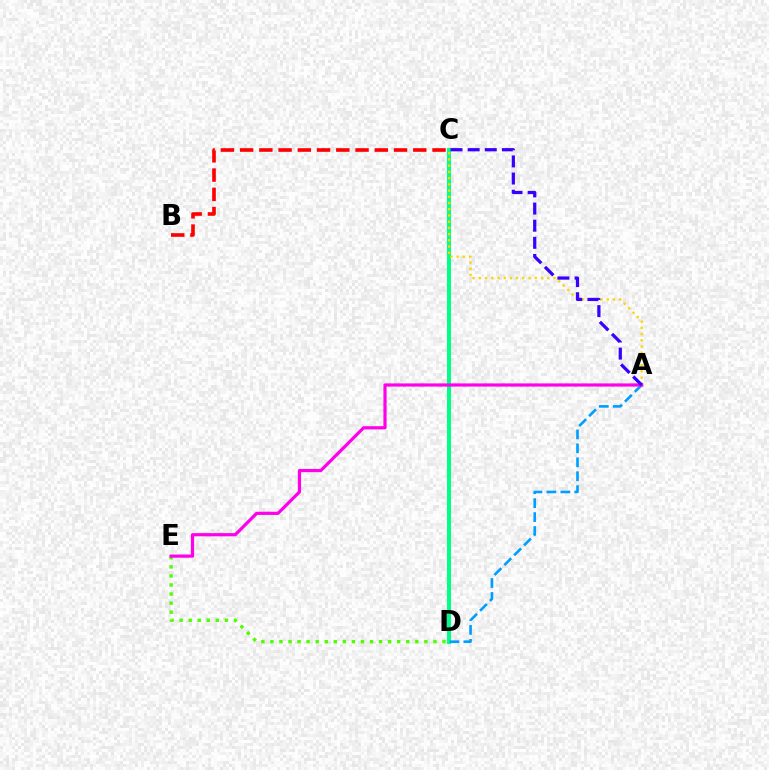{('C', 'D'): [{'color': '#00ff86', 'line_style': 'solid', 'thickness': 2.9}], ('D', 'E'): [{'color': '#4fff00', 'line_style': 'dotted', 'thickness': 2.46}], ('A', 'C'): [{'color': '#ffd500', 'line_style': 'dotted', 'thickness': 1.69}, {'color': '#3700ff', 'line_style': 'dashed', 'thickness': 2.33}], ('A', 'D'): [{'color': '#009eff', 'line_style': 'dashed', 'thickness': 1.89}], ('A', 'E'): [{'color': '#ff00ed', 'line_style': 'solid', 'thickness': 2.3}], ('B', 'C'): [{'color': '#ff0000', 'line_style': 'dashed', 'thickness': 2.61}]}